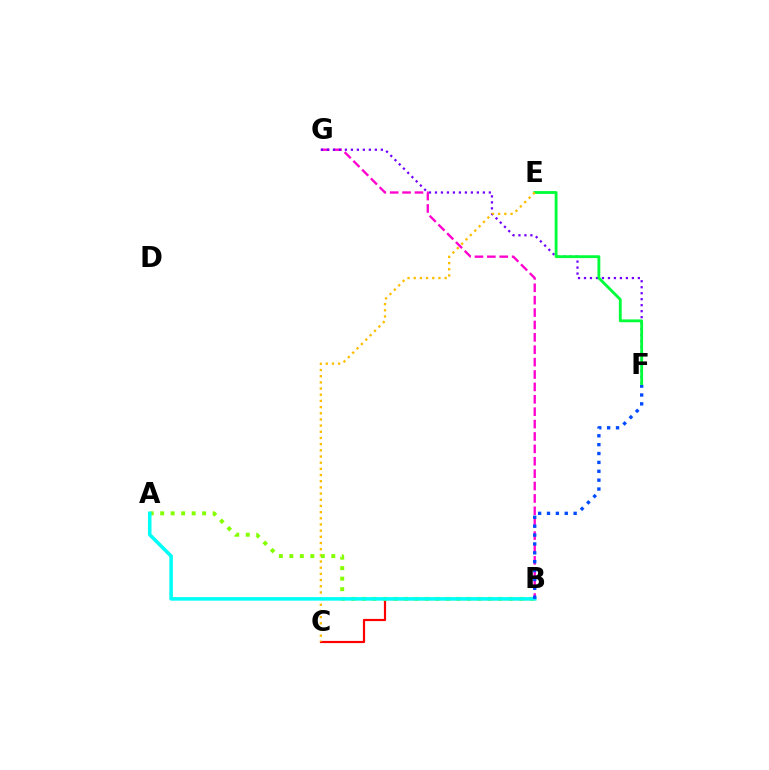{('B', 'G'): [{'color': '#ff00cf', 'line_style': 'dashed', 'thickness': 1.68}], ('F', 'G'): [{'color': '#7200ff', 'line_style': 'dotted', 'thickness': 1.63}], ('B', 'C'): [{'color': '#ff0000', 'line_style': 'solid', 'thickness': 1.57}], ('E', 'F'): [{'color': '#00ff39', 'line_style': 'solid', 'thickness': 2.05}], ('C', 'E'): [{'color': '#ffbd00', 'line_style': 'dotted', 'thickness': 1.68}], ('A', 'B'): [{'color': '#84ff00', 'line_style': 'dotted', 'thickness': 2.85}, {'color': '#00fff6', 'line_style': 'solid', 'thickness': 2.54}], ('B', 'F'): [{'color': '#004bff', 'line_style': 'dotted', 'thickness': 2.41}]}